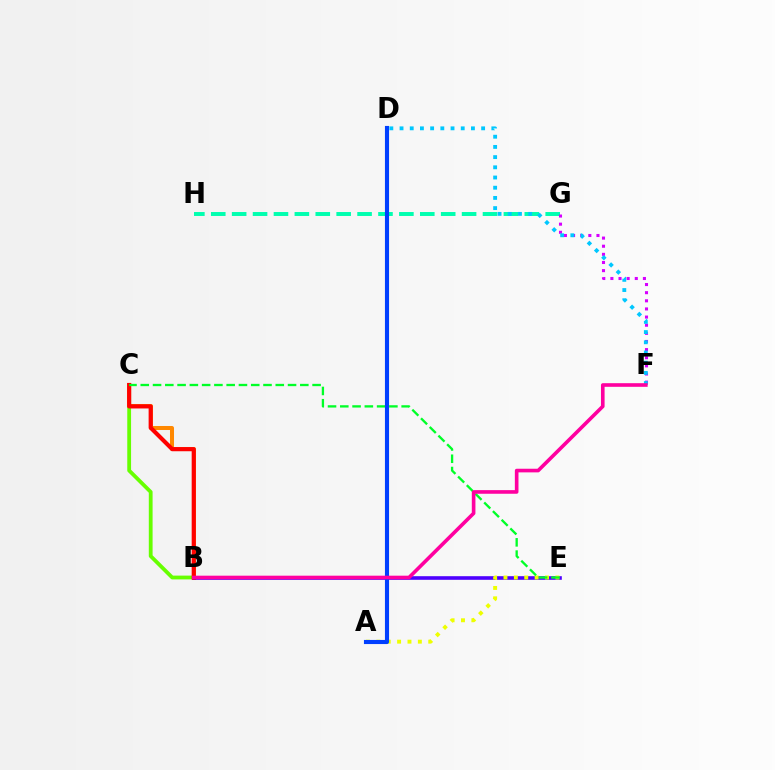{('G', 'H'): [{'color': '#00ffaf', 'line_style': 'dashed', 'thickness': 2.84}], ('B', 'C'): [{'color': '#66ff00', 'line_style': 'solid', 'thickness': 2.73}, {'color': '#ff8800', 'line_style': 'solid', 'thickness': 2.89}, {'color': '#ff0000', 'line_style': 'solid', 'thickness': 2.98}], ('B', 'E'): [{'color': '#4f00ff', 'line_style': 'solid', 'thickness': 2.6}], ('A', 'E'): [{'color': '#eeff00', 'line_style': 'dotted', 'thickness': 2.82}], ('F', 'G'): [{'color': '#d600ff', 'line_style': 'dotted', 'thickness': 2.21}], ('C', 'E'): [{'color': '#00ff27', 'line_style': 'dashed', 'thickness': 1.67}], ('A', 'D'): [{'color': '#003fff', 'line_style': 'solid', 'thickness': 2.96}], ('D', 'F'): [{'color': '#00c7ff', 'line_style': 'dotted', 'thickness': 2.77}], ('B', 'F'): [{'color': '#ff00a0', 'line_style': 'solid', 'thickness': 2.61}]}